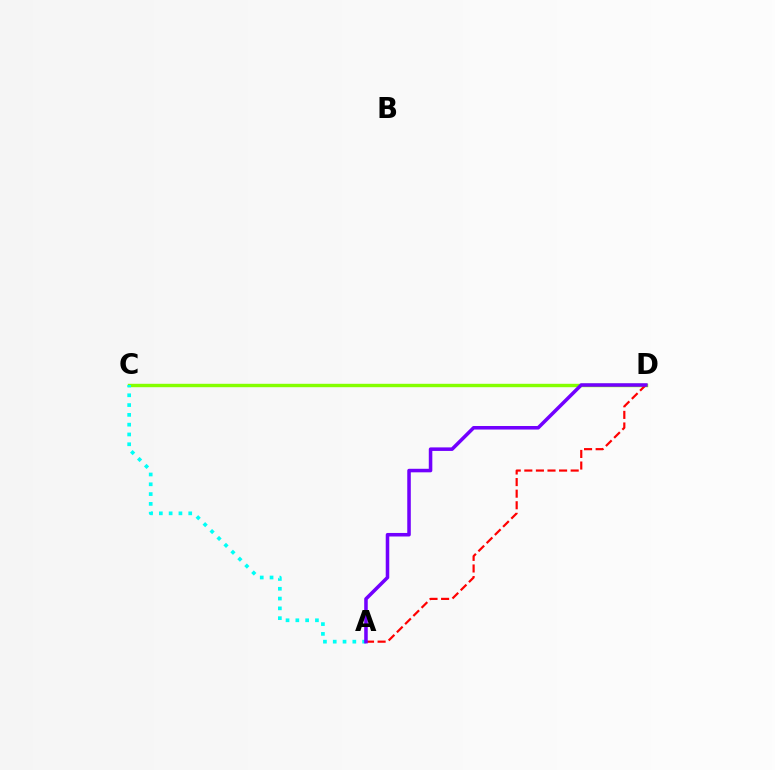{('C', 'D'): [{'color': '#84ff00', 'line_style': 'solid', 'thickness': 2.45}], ('A', 'C'): [{'color': '#00fff6', 'line_style': 'dotted', 'thickness': 2.66}], ('A', 'D'): [{'color': '#ff0000', 'line_style': 'dashed', 'thickness': 1.57}, {'color': '#7200ff', 'line_style': 'solid', 'thickness': 2.55}]}